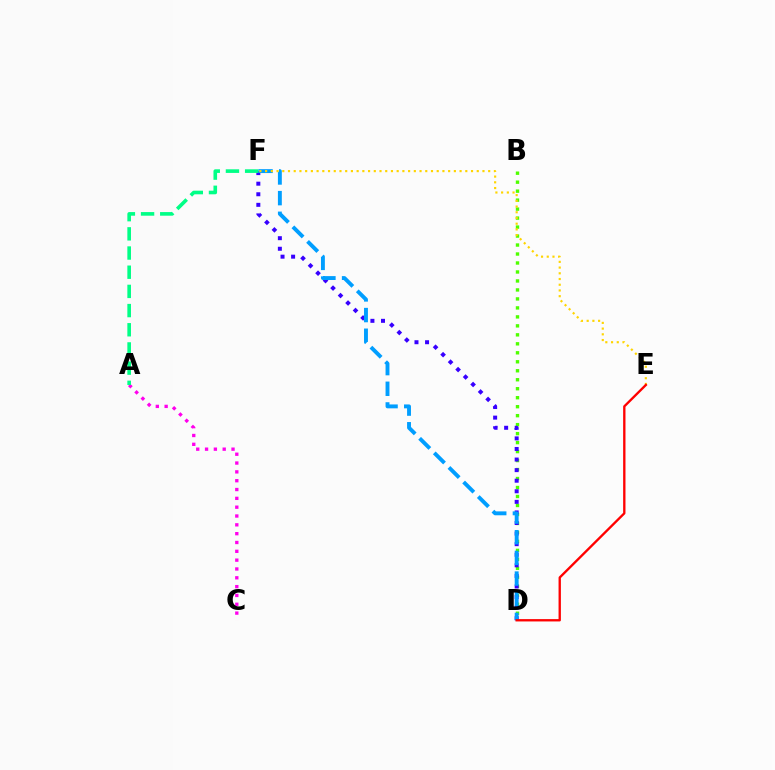{('A', 'C'): [{'color': '#ff00ed', 'line_style': 'dotted', 'thickness': 2.4}], ('B', 'D'): [{'color': '#4fff00', 'line_style': 'dotted', 'thickness': 2.44}], ('D', 'F'): [{'color': '#3700ff', 'line_style': 'dotted', 'thickness': 2.87}, {'color': '#009eff', 'line_style': 'dashed', 'thickness': 2.81}], ('A', 'F'): [{'color': '#00ff86', 'line_style': 'dashed', 'thickness': 2.61}], ('E', 'F'): [{'color': '#ffd500', 'line_style': 'dotted', 'thickness': 1.55}], ('D', 'E'): [{'color': '#ff0000', 'line_style': 'solid', 'thickness': 1.68}]}